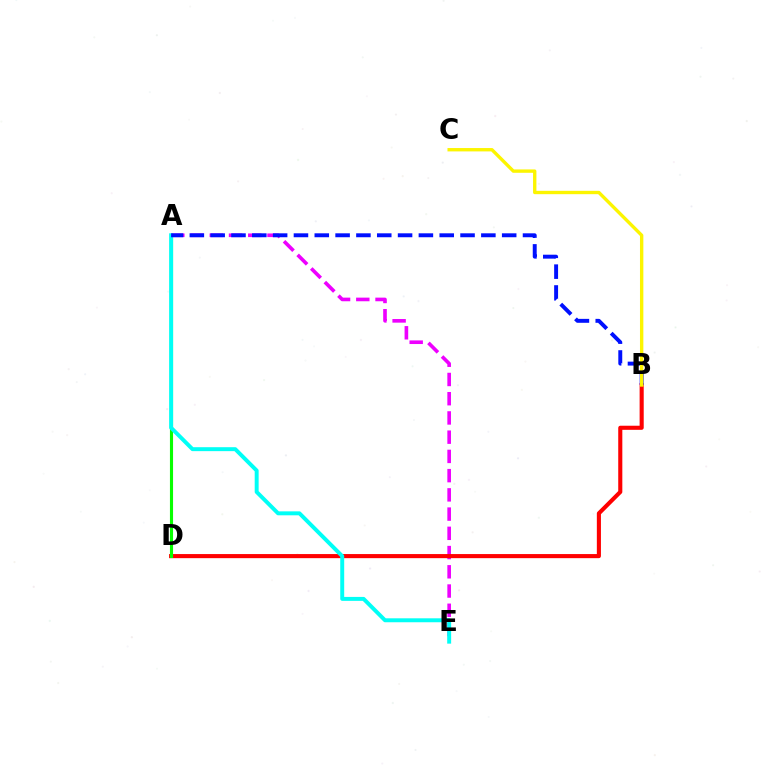{('A', 'E'): [{'color': '#ee00ff', 'line_style': 'dashed', 'thickness': 2.61}, {'color': '#00fff6', 'line_style': 'solid', 'thickness': 2.84}], ('B', 'D'): [{'color': '#ff0000', 'line_style': 'solid', 'thickness': 2.95}], ('A', 'D'): [{'color': '#08ff00', 'line_style': 'solid', 'thickness': 2.25}], ('A', 'B'): [{'color': '#0010ff', 'line_style': 'dashed', 'thickness': 2.83}], ('B', 'C'): [{'color': '#fcf500', 'line_style': 'solid', 'thickness': 2.42}]}